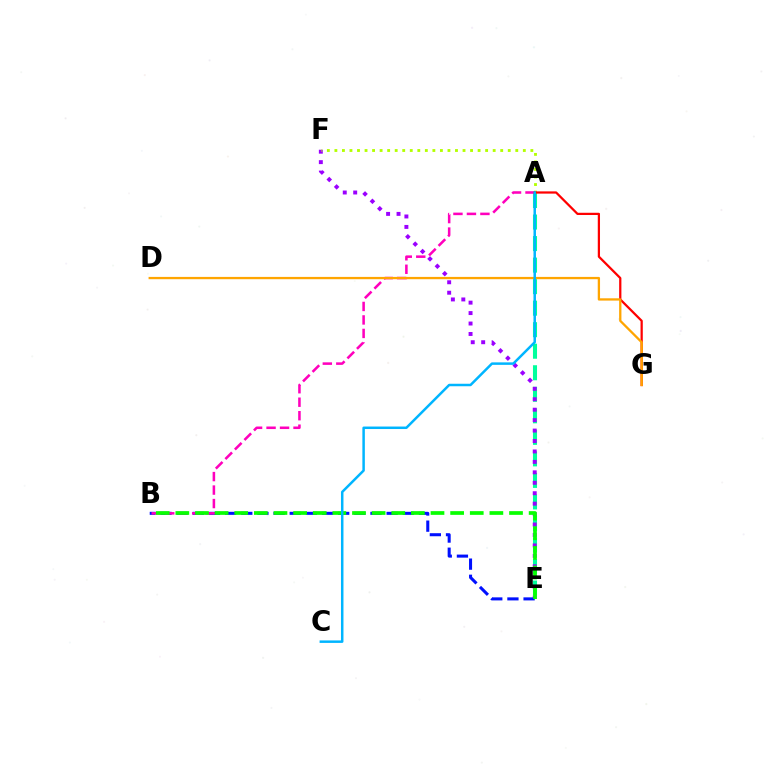{('A', 'E'): [{'color': '#00ff9d', 'line_style': 'dashed', 'thickness': 2.92}], ('E', 'F'): [{'color': '#9b00ff', 'line_style': 'dotted', 'thickness': 2.84}], ('B', 'E'): [{'color': '#0010ff', 'line_style': 'dashed', 'thickness': 2.19}, {'color': '#08ff00', 'line_style': 'dashed', 'thickness': 2.67}], ('A', 'B'): [{'color': '#ff00bd', 'line_style': 'dashed', 'thickness': 1.83}], ('A', 'F'): [{'color': '#b3ff00', 'line_style': 'dotted', 'thickness': 2.05}], ('A', 'G'): [{'color': '#ff0000', 'line_style': 'solid', 'thickness': 1.61}], ('D', 'G'): [{'color': '#ffa500', 'line_style': 'solid', 'thickness': 1.66}], ('A', 'C'): [{'color': '#00b5ff', 'line_style': 'solid', 'thickness': 1.79}]}